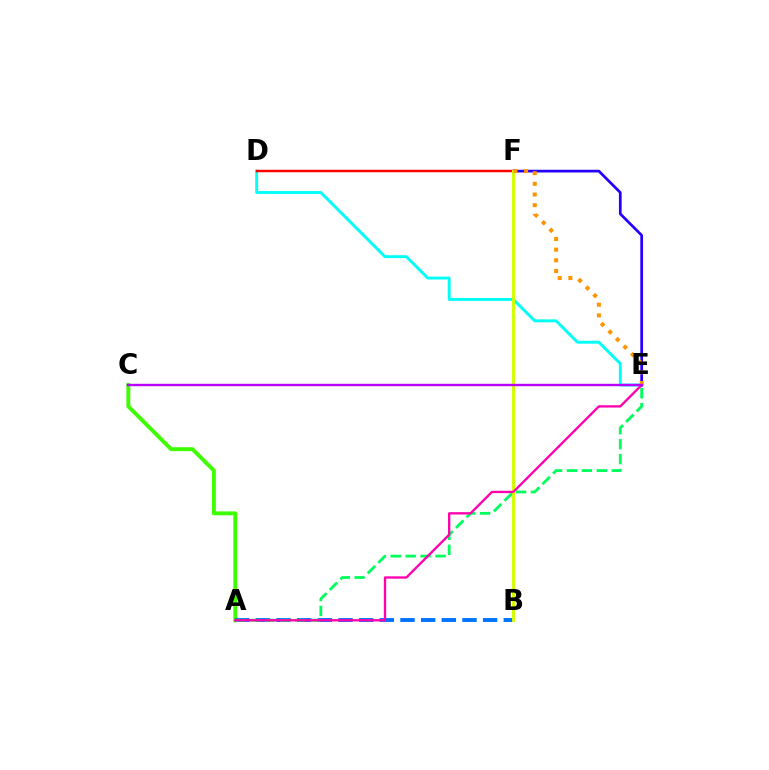{('D', 'E'): [{'color': '#00fff6', 'line_style': 'solid', 'thickness': 2.1}], ('E', 'F'): [{'color': '#2500ff', 'line_style': 'solid', 'thickness': 1.96}, {'color': '#ff9400', 'line_style': 'dotted', 'thickness': 2.9}], ('A', 'C'): [{'color': '#3dff00', 'line_style': 'solid', 'thickness': 2.81}], ('A', 'B'): [{'color': '#0074ff', 'line_style': 'dashed', 'thickness': 2.81}], ('A', 'E'): [{'color': '#00ff5c', 'line_style': 'dashed', 'thickness': 2.03}, {'color': '#ff00ac', 'line_style': 'solid', 'thickness': 1.68}], ('D', 'F'): [{'color': '#ff0000', 'line_style': 'solid', 'thickness': 1.79}], ('B', 'F'): [{'color': '#d1ff00', 'line_style': 'solid', 'thickness': 2.11}], ('C', 'E'): [{'color': '#b900ff', 'line_style': 'solid', 'thickness': 1.72}]}